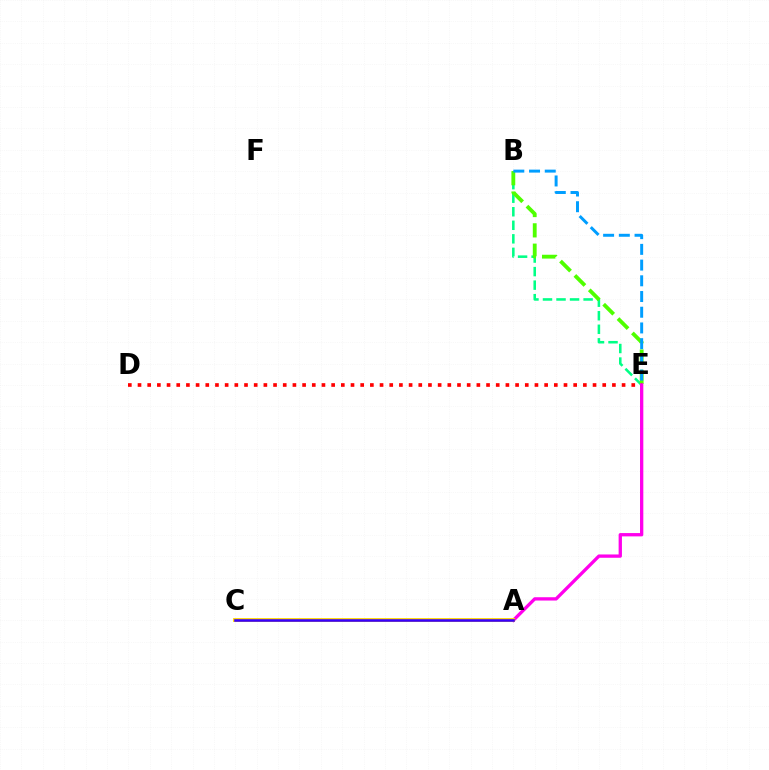{('B', 'E'): [{'color': '#00ff86', 'line_style': 'dashed', 'thickness': 1.84}, {'color': '#4fff00', 'line_style': 'dashed', 'thickness': 2.76}, {'color': '#009eff', 'line_style': 'dashed', 'thickness': 2.13}], ('D', 'E'): [{'color': '#ff0000', 'line_style': 'dotted', 'thickness': 2.63}], ('A', 'E'): [{'color': '#ff00ed', 'line_style': 'solid', 'thickness': 2.38}], ('A', 'C'): [{'color': '#ffd500', 'line_style': 'solid', 'thickness': 2.77}, {'color': '#3700ff', 'line_style': 'solid', 'thickness': 1.85}]}